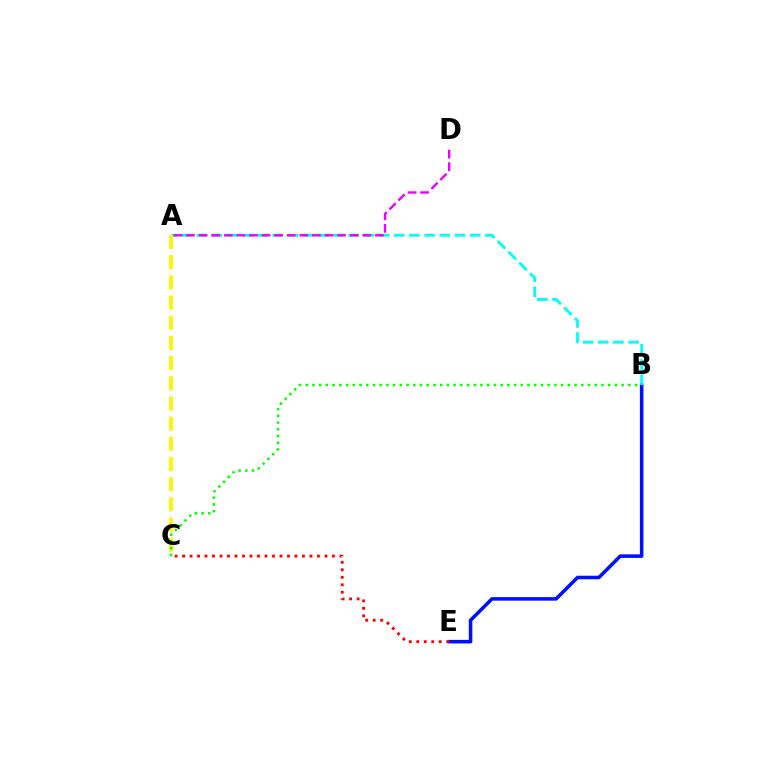{('B', 'E'): [{'color': '#0010ff', 'line_style': 'solid', 'thickness': 2.55}], ('C', 'E'): [{'color': '#ff0000', 'line_style': 'dotted', 'thickness': 2.04}], ('A', 'B'): [{'color': '#00fff6', 'line_style': 'dashed', 'thickness': 2.06}], ('A', 'C'): [{'color': '#fcf500', 'line_style': 'dashed', 'thickness': 2.74}], ('A', 'D'): [{'color': '#ee00ff', 'line_style': 'dashed', 'thickness': 1.71}], ('B', 'C'): [{'color': '#08ff00', 'line_style': 'dotted', 'thickness': 1.83}]}